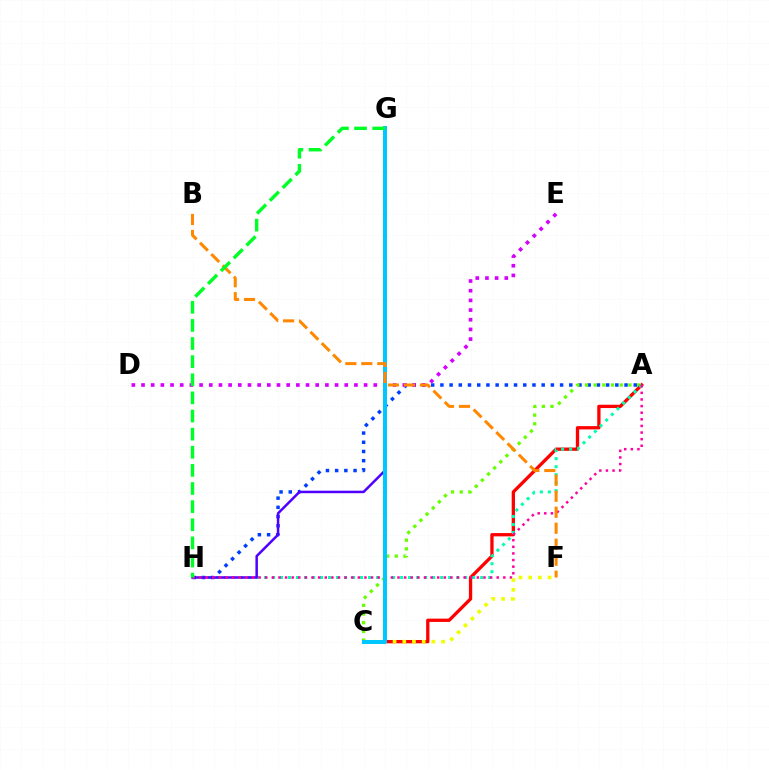{('A', 'H'): [{'color': '#003fff', 'line_style': 'dotted', 'thickness': 2.5}, {'color': '#00ffaf', 'line_style': 'dotted', 'thickness': 2.18}, {'color': '#ff00a0', 'line_style': 'dotted', 'thickness': 1.8}], ('A', 'C'): [{'color': '#66ff00', 'line_style': 'dotted', 'thickness': 2.36}, {'color': '#ff0000', 'line_style': 'solid', 'thickness': 2.38}], ('G', 'H'): [{'color': '#4f00ff', 'line_style': 'solid', 'thickness': 1.8}, {'color': '#00ff27', 'line_style': 'dashed', 'thickness': 2.46}], ('D', 'E'): [{'color': '#d600ff', 'line_style': 'dotted', 'thickness': 2.63}], ('C', 'F'): [{'color': '#eeff00', 'line_style': 'dotted', 'thickness': 2.64}], ('C', 'G'): [{'color': '#00c7ff', 'line_style': 'solid', 'thickness': 2.87}], ('B', 'F'): [{'color': '#ff8800', 'line_style': 'dashed', 'thickness': 2.17}]}